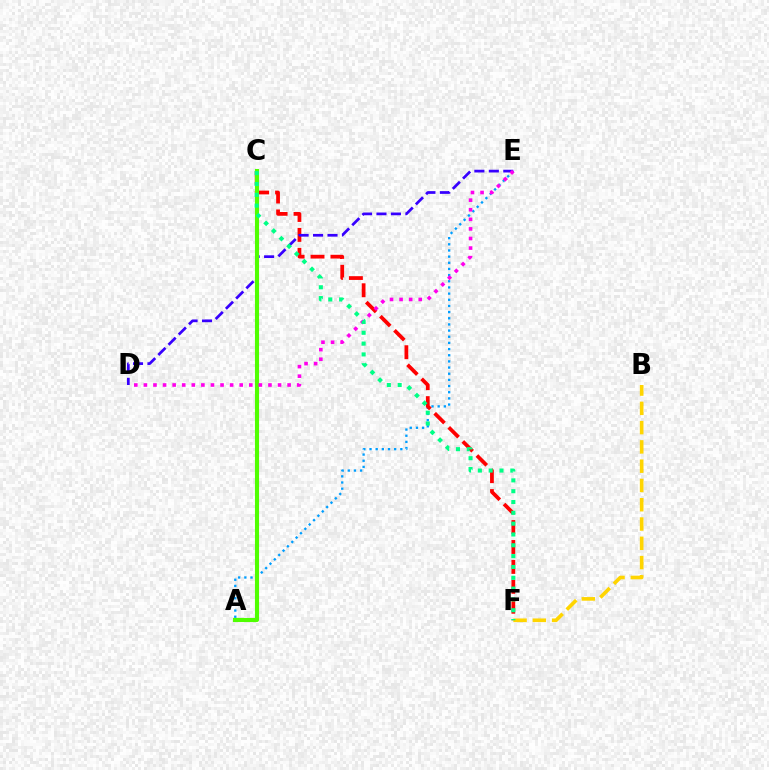{('A', 'E'): [{'color': '#009eff', 'line_style': 'dotted', 'thickness': 1.67}], ('C', 'F'): [{'color': '#ff0000', 'line_style': 'dashed', 'thickness': 2.71}, {'color': '#00ff86', 'line_style': 'dotted', 'thickness': 2.94}], ('D', 'E'): [{'color': '#3700ff', 'line_style': 'dashed', 'thickness': 1.96}, {'color': '#ff00ed', 'line_style': 'dotted', 'thickness': 2.6}], ('B', 'F'): [{'color': '#ffd500', 'line_style': 'dashed', 'thickness': 2.62}], ('A', 'C'): [{'color': '#4fff00', 'line_style': 'solid', 'thickness': 2.95}]}